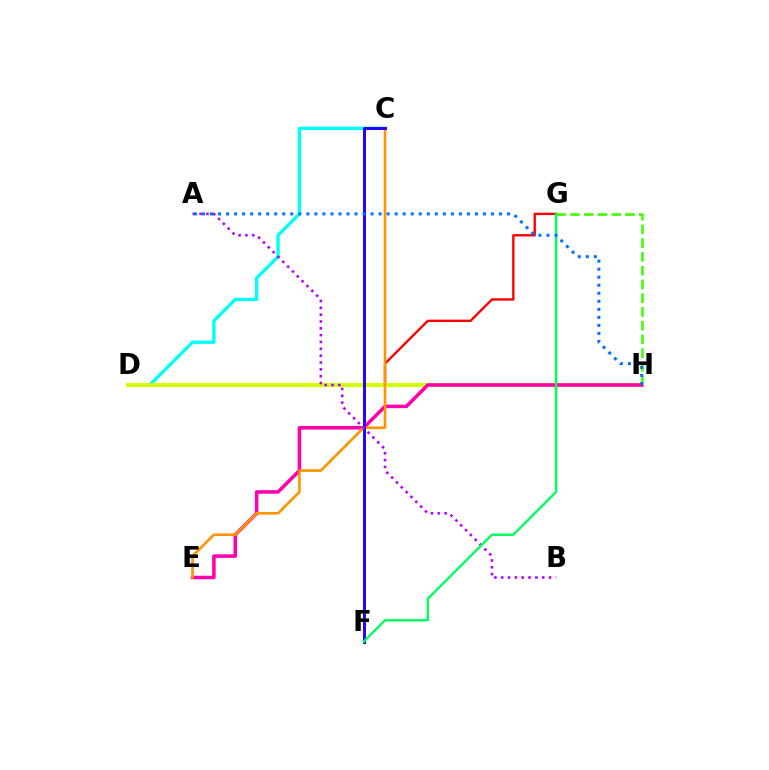{('C', 'D'): [{'color': '#00fff6', 'line_style': 'solid', 'thickness': 2.4}], ('G', 'H'): [{'color': '#3dff00', 'line_style': 'dashed', 'thickness': 1.87}], ('D', 'G'): [{'color': '#ff0000', 'line_style': 'solid', 'thickness': 1.72}], ('D', 'H'): [{'color': '#d1ff00', 'line_style': 'solid', 'thickness': 2.9}], ('E', 'H'): [{'color': '#ff00ac', 'line_style': 'solid', 'thickness': 2.55}], ('C', 'E'): [{'color': '#ff9400', 'line_style': 'solid', 'thickness': 1.9}], ('C', 'F'): [{'color': '#2500ff', 'line_style': 'solid', 'thickness': 2.12}], ('A', 'B'): [{'color': '#b900ff', 'line_style': 'dotted', 'thickness': 1.86}], ('F', 'G'): [{'color': '#00ff5c', 'line_style': 'solid', 'thickness': 1.69}], ('A', 'H'): [{'color': '#0074ff', 'line_style': 'dotted', 'thickness': 2.18}]}